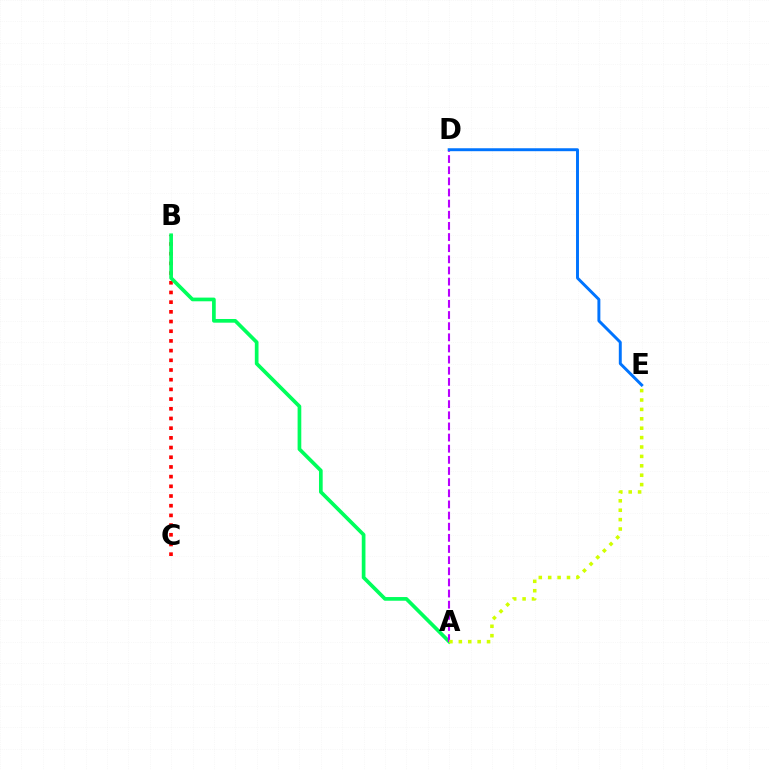{('B', 'C'): [{'color': '#ff0000', 'line_style': 'dotted', 'thickness': 2.63}], ('A', 'B'): [{'color': '#00ff5c', 'line_style': 'solid', 'thickness': 2.66}], ('A', 'D'): [{'color': '#b900ff', 'line_style': 'dashed', 'thickness': 1.51}], ('D', 'E'): [{'color': '#0074ff', 'line_style': 'solid', 'thickness': 2.12}], ('A', 'E'): [{'color': '#d1ff00', 'line_style': 'dotted', 'thickness': 2.55}]}